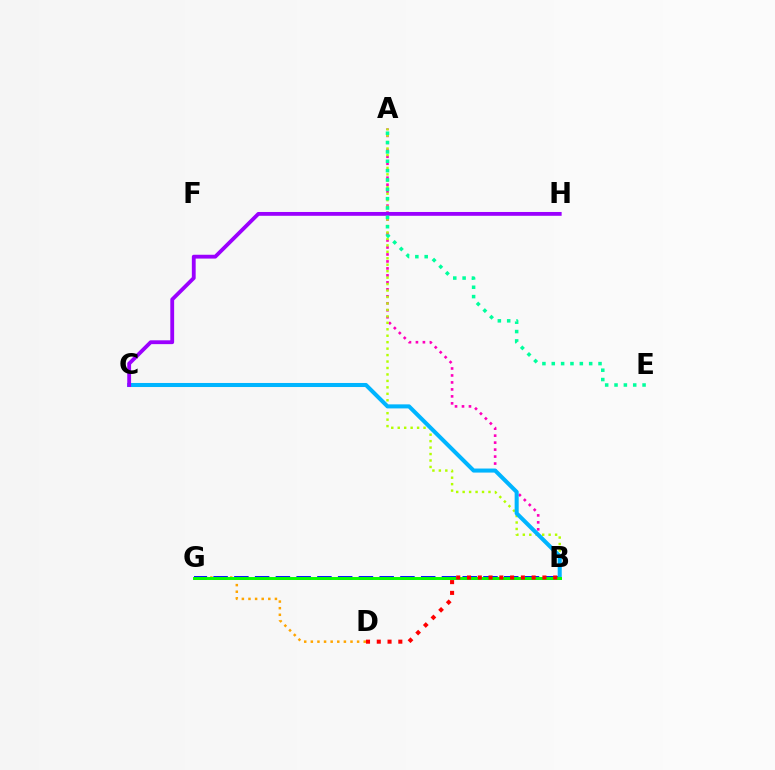{('D', 'G'): [{'color': '#ffa500', 'line_style': 'dotted', 'thickness': 1.8}], ('A', 'B'): [{'color': '#ff00bd', 'line_style': 'dotted', 'thickness': 1.9}, {'color': '#b3ff00', 'line_style': 'dotted', 'thickness': 1.75}], ('B', 'G'): [{'color': '#0010ff', 'line_style': 'dashed', 'thickness': 2.82}, {'color': '#08ff00', 'line_style': 'solid', 'thickness': 2.13}], ('B', 'C'): [{'color': '#00b5ff', 'line_style': 'solid', 'thickness': 2.91}], ('C', 'H'): [{'color': '#9b00ff', 'line_style': 'solid', 'thickness': 2.76}], ('A', 'E'): [{'color': '#00ff9d', 'line_style': 'dotted', 'thickness': 2.54}], ('B', 'D'): [{'color': '#ff0000', 'line_style': 'dotted', 'thickness': 2.93}]}